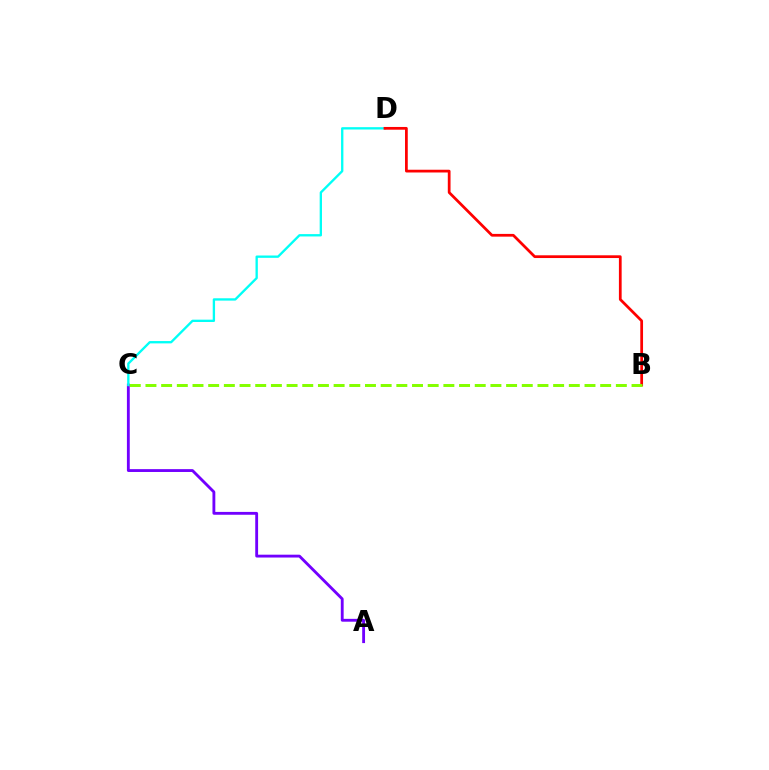{('A', 'C'): [{'color': '#7200ff', 'line_style': 'solid', 'thickness': 2.05}], ('C', 'D'): [{'color': '#00fff6', 'line_style': 'solid', 'thickness': 1.68}], ('B', 'D'): [{'color': '#ff0000', 'line_style': 'solid', 'thickness': 1.98}], ('B', 'C'): [{'color': '#84ff00', 'line_style': 'dashed', 'thickness': 2.13}]}